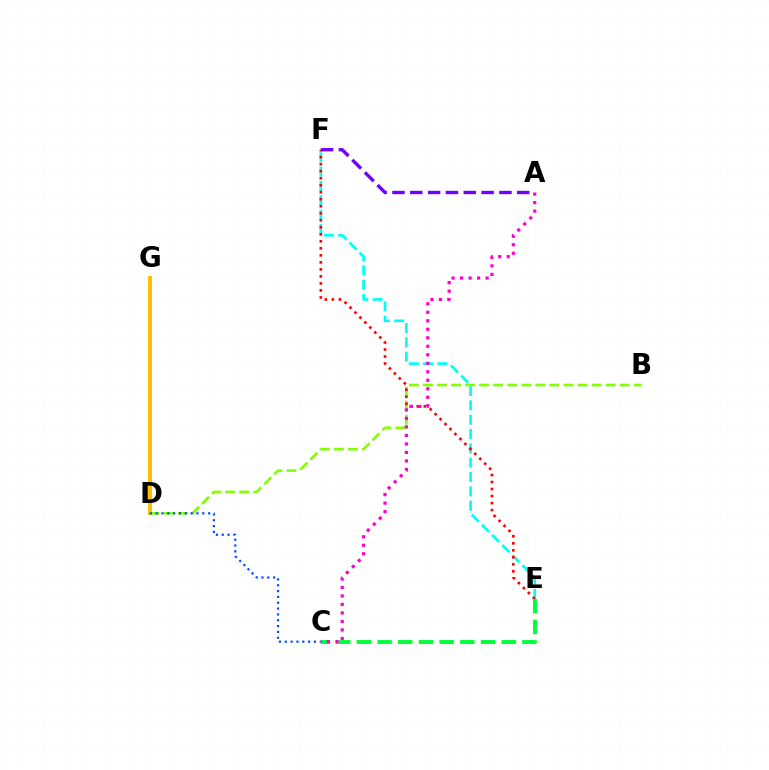{('D', 'G'): [{'color': '#ffbd00', 'line_style': 'solid', 'thickness': 2.85}], ('B', 'D'): [{'color': '#84ff00', 'line_style': 'dashed', 'thickness': 1.91}], ('C', 'D'): [{'color': '#004bff', 'line_style': 'dotted', 'thickness': 1.58}], ('E', 'F'): [{'color': '#00fff6', 'line_style': 'dashed', 'thickness': 1.95}, {'color': '#ff0000', 'line_style': 'dotted', 'thickness': 1.91}], ('C', 'E'): [{'color': '#00ff39', 'line_style': 'dashed', 'thickness': 2.81}], ('A', 'F'): [{'color': '#7200ff', 'line_style': 'dashed', 'thickness': 2.42}], ('A', 'C'): [{'color': '#ff00cf', 'line_style': 'dotted', 'thickness': 2.31}]}